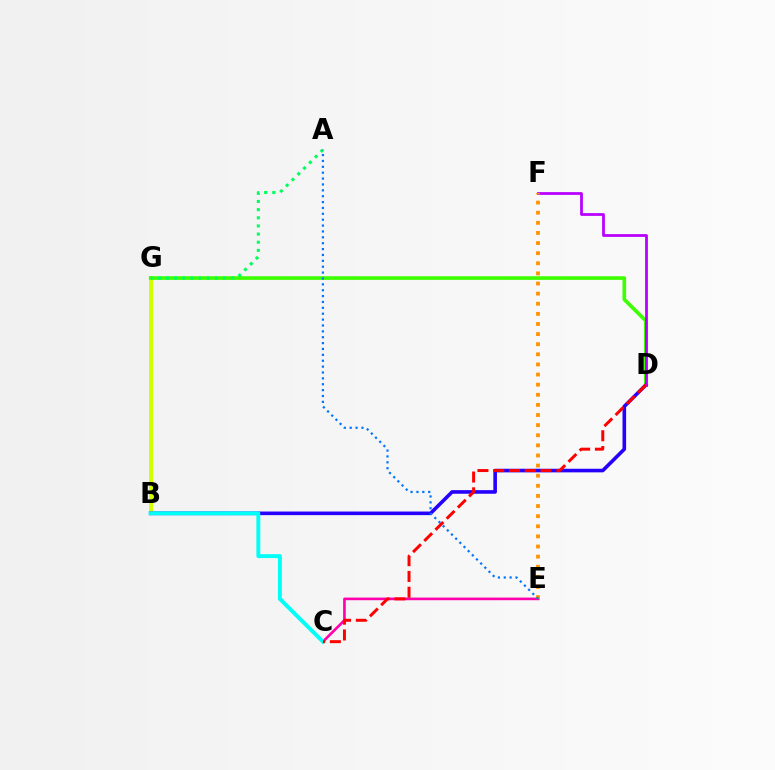{('C', 'E'): [{'color': '#ff00ac', 'line_style': 'solid', 'thickness': 1.9}], ('B', 'G'): [{'color': '#d1ff00', 'line_style': 'solid', 'thickness': 2.88}], ('D', 'G'): [{'color': '#3dff00', 'line_style': 'solid', 'thickness': 2.62}], ('B', 'D'): [{'color': '#2500ff', 'line_style': 'solid', 'thickness': 2.59}], ('A', 'G'): [{'color': '#00ff5c', 'line_style': 'dotted', 'thickness': 2.21}], ('D', 'F'): [{'color': '#b900ff', 'line_style': 'solid', 'thickness': 2.0}], ('E', 'F'): [{'color': '#ff9400', 'line_style': 'dotted', 'thickness': 2.75}], ('A', 'E'): [{'color': '#0074ff', 'line_style': 'dotted', 'thickness': 1.6}], ('B', 'C'): [{'color': '#00fff6', 'line_style': 'solid', 'thickness': 2.81}], ('C', 'D'): [{'color': '#ff0000', 'line_style': 'dashed', 'thickness': 2.14}]}